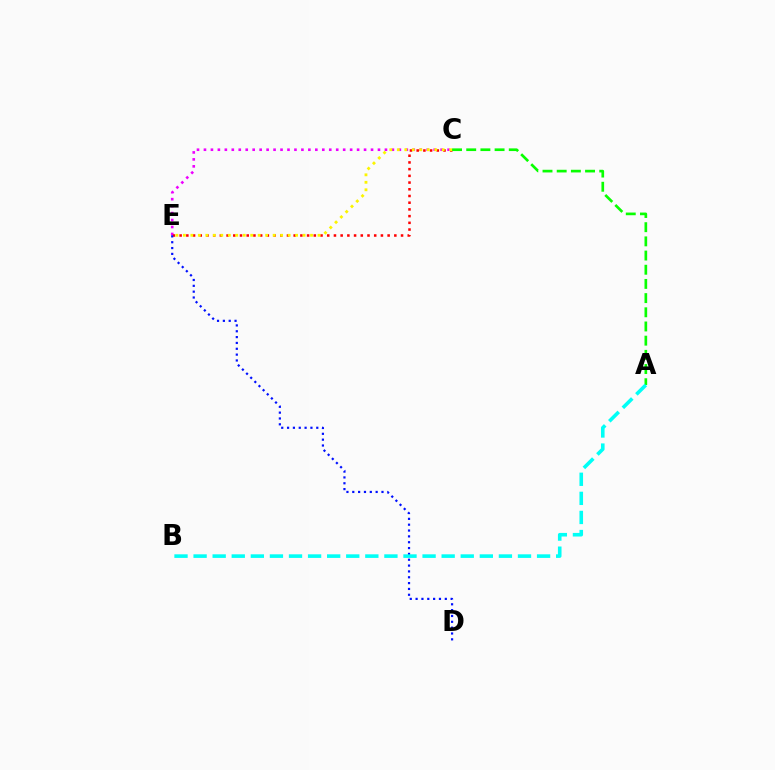{('C', 'E'): [{'color': '#ee00ff', 'line_style': 'dotted', 'thickness': 1.89}, {'color': '#ff0000', 'line_style': 'dotted', 'thickness': 1.82}, {'color': '#fcf500', 'line_style': 'dotted', 'thickness': 2.03}], ('D', 'E'): [{'color': '#0010ff', 'line_style': 'dotted', 'thickness': 1.59}], ('A', 'C'): [{'color': '#08ff00', 'line_style': 'dashed', 'thickness': 1.93}], ('A', 'B'): [{'color': '#00fff6', 'line_style': 'dashed', 'thickness': 2.59}]}